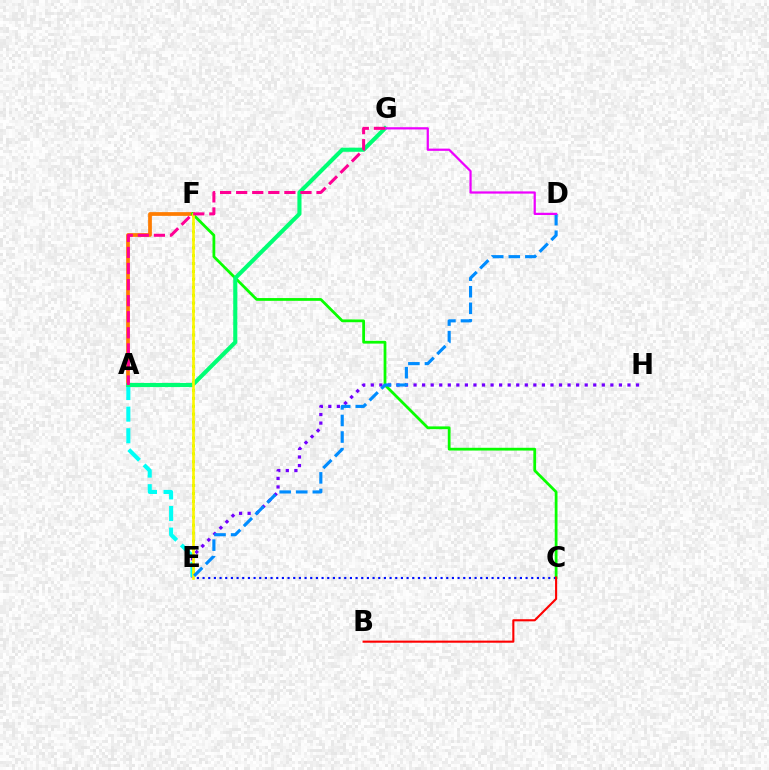{('A', 'F'): [{'color': '#ff7c00', 'line_style': 'solid', 'thickness': 2.69}], ('E', 'H'): [{'color': '#7200ff', 'line_style': 'dotted', 'thickness': 2.32}], ('A', 'E'): [{'color': '#00fff6', 'line_style': 'dashed', 'thickness': 2.93}], ('C', 'F'): [{'color': '#08ff00', 'line_style': 'solid', 'thickness': 1.99}], ('E', 'F'): [{'color': '#84ff00', 'line_style': 'dotted', 'thickness': 2.15}, {'color': '#fcf500', 'line_style': 'solid', 'thickness': 1.89}], ('A', 'G'): [{'color': '#00ff74', 'line_style': 'solid', 'thickness': 2.95}, {'color': '#ff0094', 'line_style': 'dashed', 'thickness': 2.18}], ('C', 'E'): [{'color': '#0010ff', 'line_style': 'dotted', 'thickness': 1.54}], ('D', 'E'): [{'color': '#008cff', 'line_style': 'dashed', 'thickness': 2.25}], ('B', 'C'): [{'color': '#ff0000', 'line_style': 'solid', 'thickness': 1.52}], ('D', 'G'): [{'color': '#ee00ff', 'line_style': 'solid', 'thickness': 1.61}]}